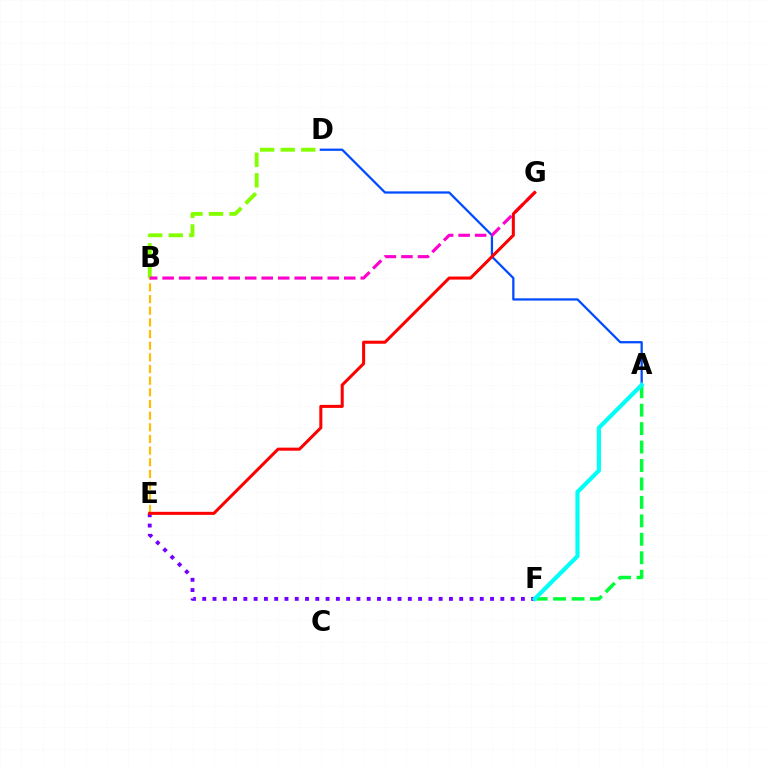{('A', 'F'): [{'color': '#00ff39', 'line_style': 'dashed', 'thickness': 2.51}, {'color': '#00fff6', 'line_style': 'solid', 'thickness': 2.99}], ('E', 'F'): [{'color': '#7200ff', 'line_style': 'dotted', 'thickness': 2.79}], ('B', 'E'): [{'color': '#ffbd00', 'line_style': 'dashed', 'thickness': 1.58}], ('B', 'D'): [{'color': '#84ff00', 'line_style': 'dashed', 'thickness': 2.79}], ('A', 'D'): [{'color': '#004bff', 'line_style': 'solid', 'thickness': 1.62}], ('B', 'G'): [{'color': '#ff00cf', 'line_style': 'dashed', 'thickness': 2.24}], ('E', 'G'): [{'color': '#ff0000', 'line_style': 'solid', 'thickness': 2.19}]}